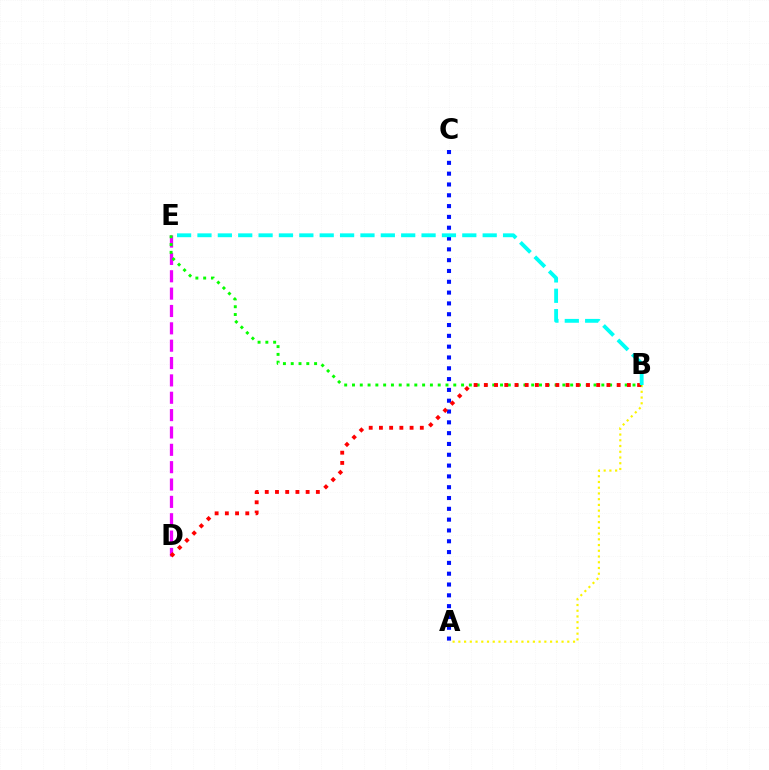{('A', 'C'): [{'color': '#0010ff', 'line_style': 'dotted', 'thickness': 2.94}], ('A', 'B'): [{'color': '#fcf500', 'line_style': 'dotted', 'thickness': 1.56}], ('D', 'E'): [{'color': '#ee00ff', 'line_style': 'dashed', 'thickness': 2.36}], ('B', 'E'): [{'color': '#08ff00', 'line_style': 'dotted', 'thickness': 2.12}, {'color': '#00fff6', 'line_style': 'dashed', 'thickness': 2.77}], ('B', 'D'): [{'color': '#ff0000', 'line_style': 'dotted', 'thickness': 2.78}]}